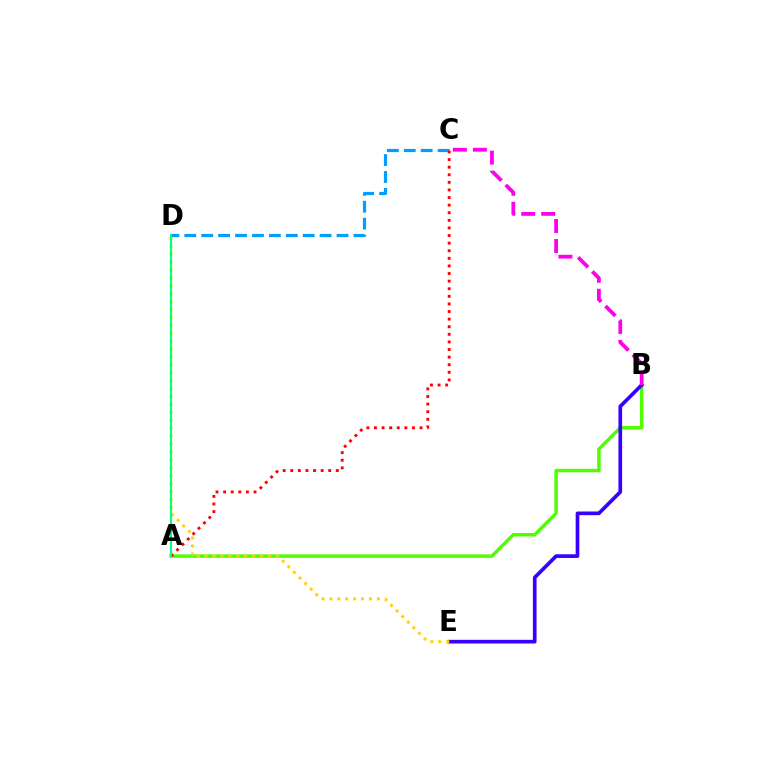{('A', 'B'): [{'color': '#4fff00', 'line_style': 'solid', 'thickness': 2.49}], ('B', 'E'): [{'color': '#3700ff', 'line_style': 'solid', 'thickness': 2.65}], ('C', 'D'): [{'color': '#009eff', 'line_style': 'dashed', 'thickness': 2.3}], ('A', 'C'): [{'color': '#ff0000', 'line_style': 'dotted', 'thickness': 2.06}], ('B', 'C'): [{'color': '#ff00ed', 'line_style': 'dashed', 'thickness': 2.72}], ('D', 'E'): [{'color': '#ffd500', 'line_style': 'dotted', 'thickness': 2.15}], ('A', 'D'): [{'color': '#00ff86', 'line_style': 'solid', 'thickness': 1.57}]}